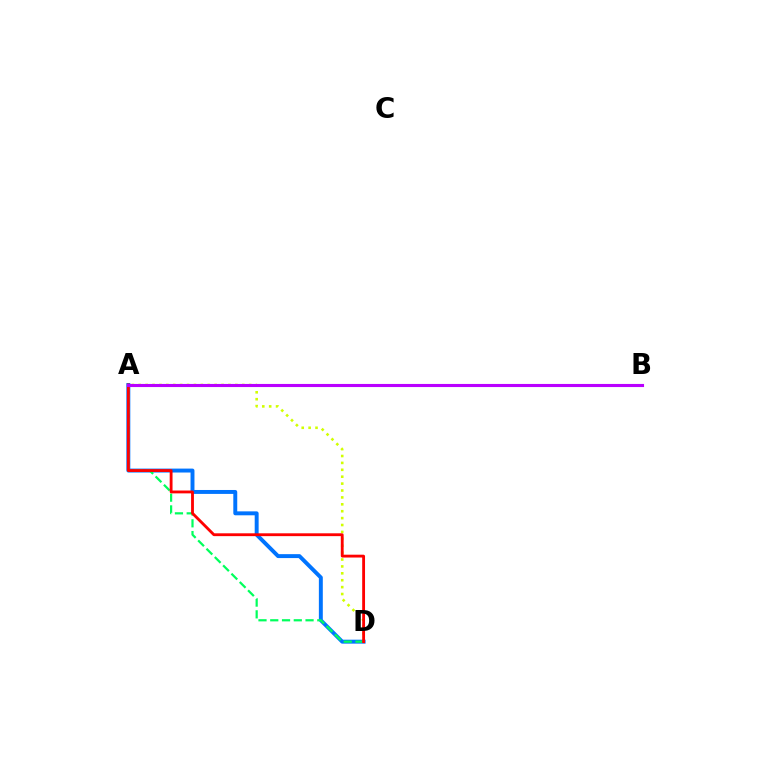{('A', 'D'): [{'color': '#0074ff', 'line_style': 'solid', 'thickness': 2.83}, {'color': '#d1ff00', 'line_style': 'dotted', 'thickness': 1.87}, {'color': '#00ff5c', 'line_style': 'dashed', 'thickness': 1.6}, {'color': '#ff0000', 'line_style': 'solid', 'thickness': 2.04}], ('A', 'B'): [{'color': '#b900ff', 'line_style': 'solid', 'thickness': 2.24}]}